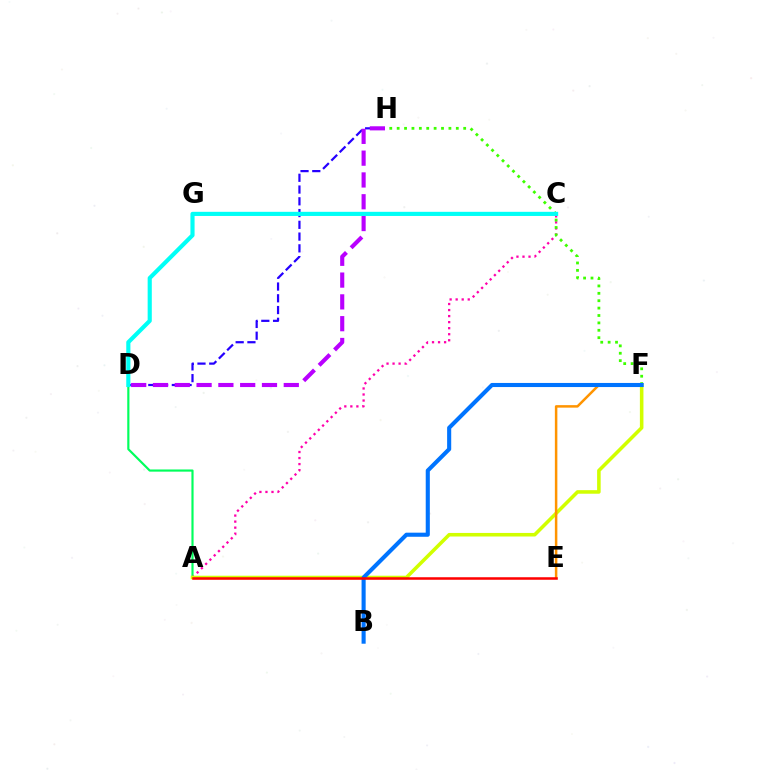{('A', 'D'): [{'color': '#00ff5c', 'line_style': 'solid', 'thickness': 1.56}], ('D', 'H'): [{'color': '#2500ff', 'line_style': 'dashed', 'thickness': 1.6}, {'color': '#b900ff', 'line_style': 'dashed', 'thickness': 2.96}], ('A', 'C'): [{'color': '#ff00ac', 'line_style': 'dotted', 'thickness': 1.64}], ('F', 'H'): [{'color': '#3dff00', 'line_style': 'dotted', 'thickness': 2.01}], ('A', 'F'): [{'color': '#d1ff00', 'line_style': 'solid', 'thickness': 2.56}], ('E', 'F'): [{'color': '#ff9400', 'line_style': 'solid', 'thickness': 1.8}], ('B', 'F'): [{'color': '#0074ff', 'line_style': 'solid', 'thickness': 2.95}], ('C', 'D'): [{'color': '#00fff6', 'line_style': 'solid', 'thickness': 2.98}], ('A', 'E'): [{'color': '#ff0000', 'line_style': 'solid', 'thickness': 1.82}]}